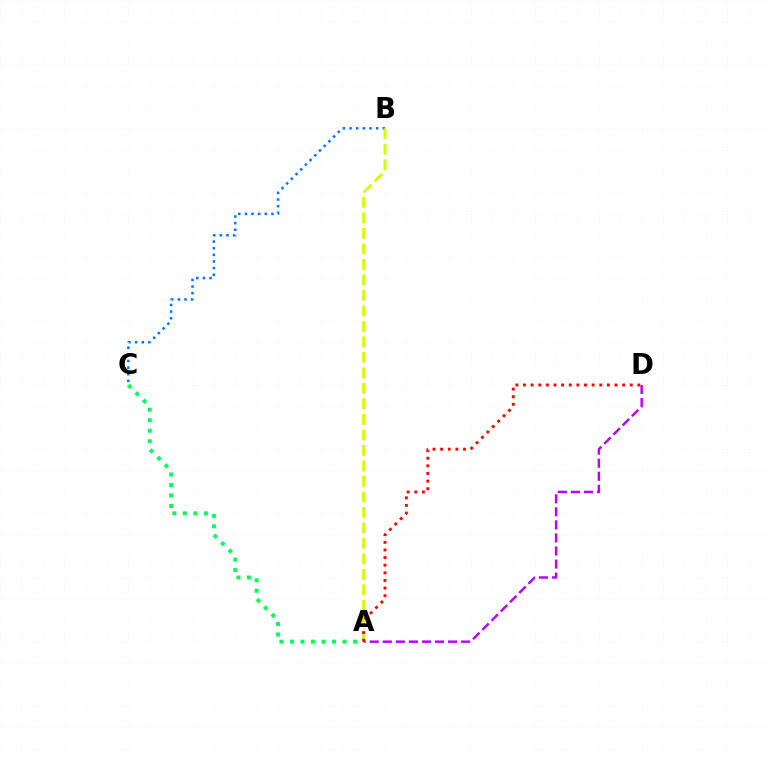{('A', 'C'): [{'color': '#00ff5c', 'line_style': 'dotted', 'thickness': 2.86}], ('B', 'C'): [{'color': '#0074ff', 'line_style': 'dotted', 'thickness': 1.8}], ('A', 'B'): [{'color': '#d1ff00', 'line_style': 'dashed', 'thickness': 2.11}], ('A', 'D'): [{'color': '#b900ff', 'line_style': 'dashed', 'thickness': 1.77}, {'color': '#ff0000', 'line_style': 'dotted', 'thickness': 2.07}]}